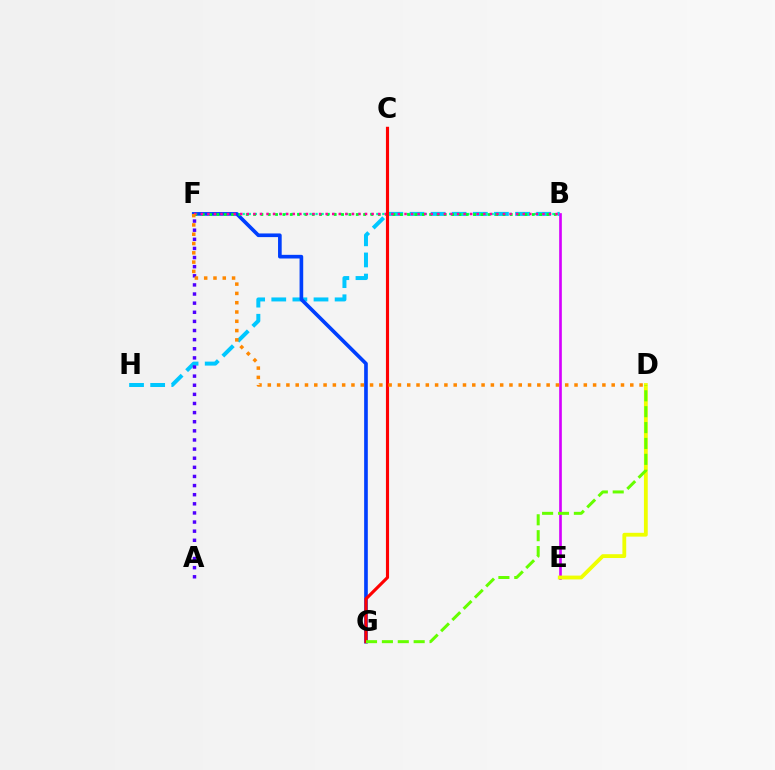{('B', 'H'): [{'color': '#00c7ff', 'line_style': 'dashed', 'thickness': 2.87}], ('B', 'F'): [{'color': '#00ffaf', 'line_style': 'dotted', 'thickness': 1.65}, {'color': '#00ff27', 'line_style': 'dotted', 'thickness': 1.99}, {'color': '#ff00a0', 'line_style': 'dotted', 'thickness': 1.79}], ('F', 'G'): [{'color': '#003fff', 'line_style': 'solid', 'thickness': 2.63}], ('A', 'F'): [{'color': '#4f00ff', 'line_style': 'dotted', 'thickness': 2.48}], ('B', 'E'): [{'color': '#d600ff', 'line_style': 'solid', 'thickness': 1.92}], ('C', 'G'): [{'color': '#ff0000', 'line_style': 'solid', 'thickness': 2.25}], ('D', 'F'): [{'color': '#ff8800', 'line_style': 'dotted', 'thickness': 2.53}], ('D', 'E'): [{'color': '#eeff00', 'line_style': 'solid', 'thickness': 2.74}], ('D', 'G'): [{'color': '#66ff00', 'line_style': 'dashed', 'thickness': 2.16}]}